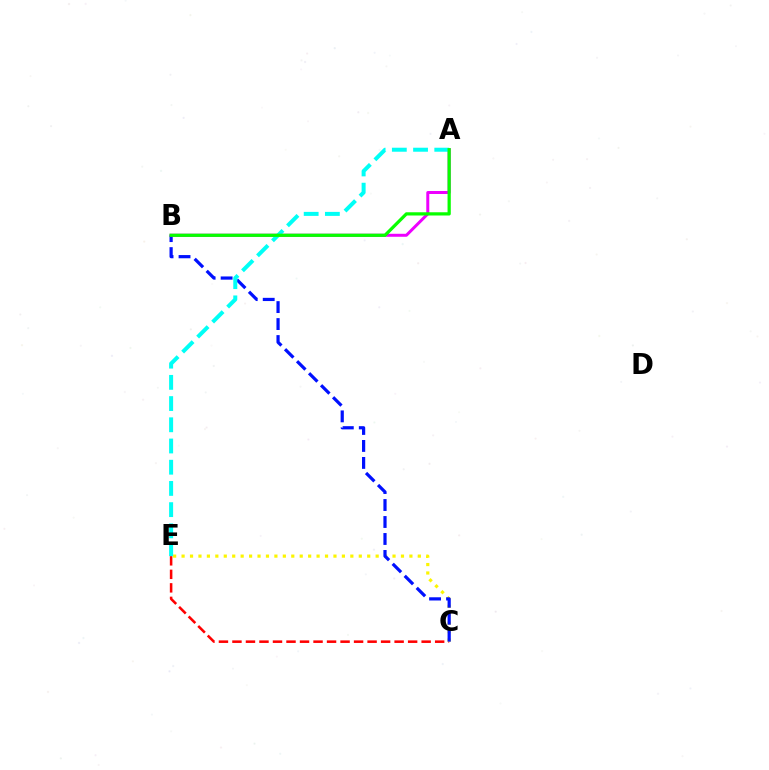{('C', 'E'): [{'color': '#ff0000', 'line_style': 'dashed', 'thickness': 1.84}, {'color': '#fcf500', 'line_style': 'dotted', 'thickness': 2.29}], ('B', 'C'): [{'color': '#0010ff', 'line_style': 'dashed', 'thickness': 2.31}], ('A', 'B'): [{'color': '#ee00ff', 'line_style': 'solid', 'thickness': 2.15}, {'color': '#08ff00', 'line_style': 'solid', 'thickness': 2.33}], ('A', 'E'): [{'color': '#00fff6', 'line_style': 'dashed', 'thickness': 2.88}]}